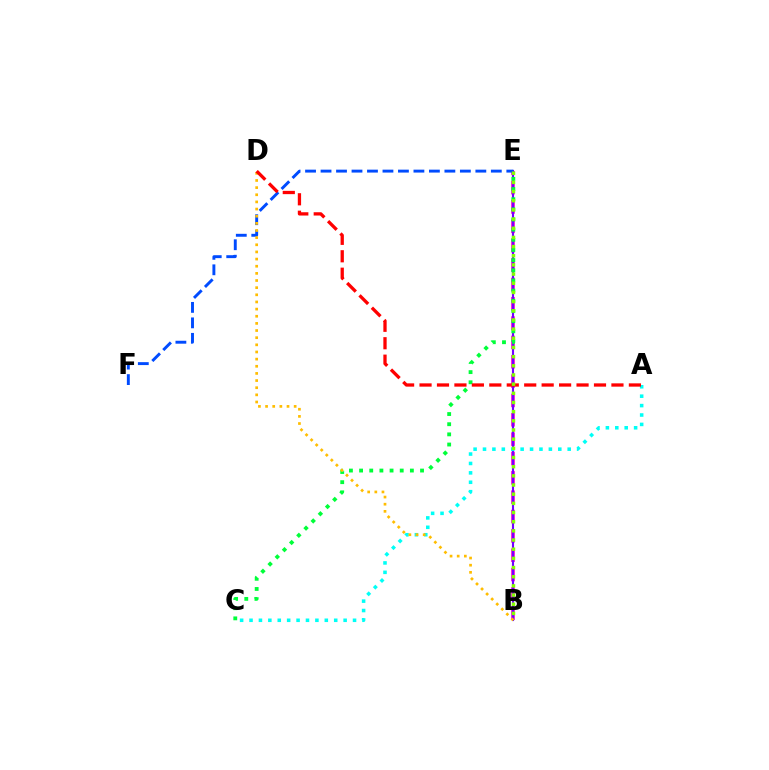{('B', 'E'): [{'color': '#ff00cf', 'line_style': 'dashed', 'thickness': 2.63}, {'color': '#7200ff', 'line_style': 'solid', 'thickness': 1.53}, {'color': '#84ff00', 'line_style': 'dotted', 'thickness': 2.49}], ('C', 'E'): [{'color': '#00ff39', 'line_style': 'dotted', 'thickness': 2.76}], ('A', 'C'): [{'color': '#00fff6', 'line_style': 'dotted', 'thickness': 2.56}], ('E', 'F'): [{'color': '#004bff', 'line_style': 'dashed', 'thickness': 2.1}], ('B', 'D'): [{'color': '#ffbd00', 'line_style': 'dotted', 'thickness': 1.94}], ('A', 'D'): [{'color': '#ff0000', 'line_style': 'dashed', 'thickness': 2.37}]}